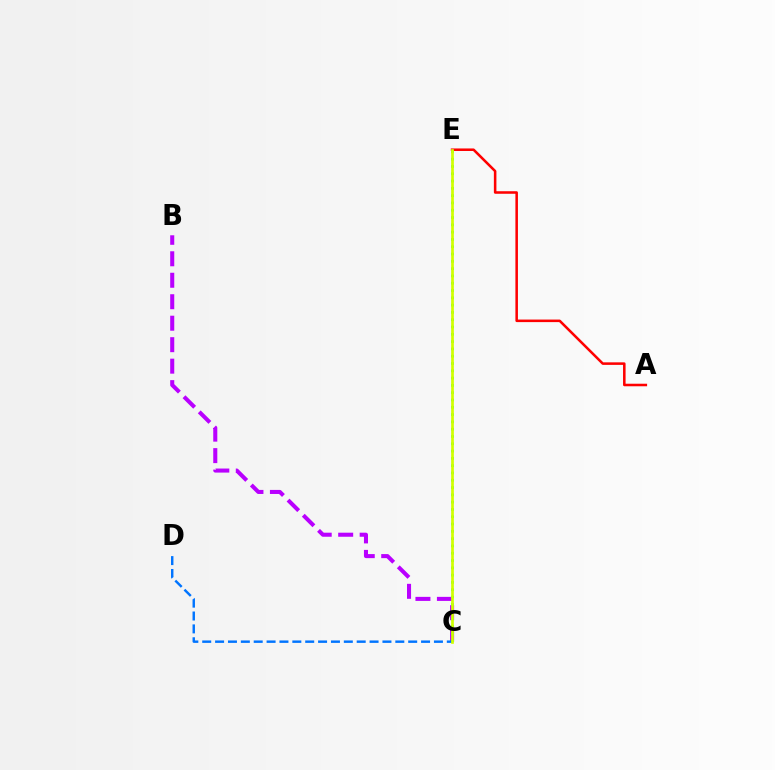{('A', 'E'): [{'color': '#ff0000', 'line_style': 'solid', 'thickness': 1.83}], ('B', 'C'): [{'color': '#b900ff', 'line_style': 'dashed', 'thickness': 2.92}], ('C', 'E'): [{'color': '#00ff5c', 'line_style': 'dotted', 'thickness': 1.98}, {'color': '#d1ff00', 'line_style': 'solid', 'thickness': 1.94}], ('C', 'D'): [{'color': '#0074ff', 'line_style': 'dashed', 'thickness': 1.75}]}